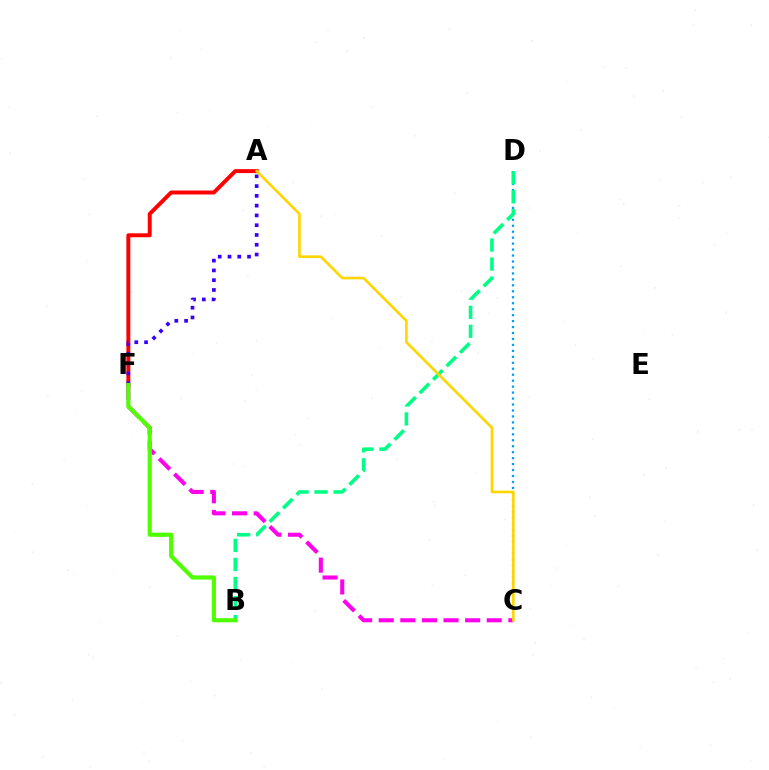{('C', 'D'): [{'color': '#009eff', 'line_style': 'dotted', 'thickness': 1.62}], ('B', 'D'): [{'color': '#00ff86', 'line_style': 'dashed', 'thickness': 2.59}], ('A', 'F'): [{'color': '#ff0000', 'line_style': 'solid', 'thickness': 2.84}, {'color': '#3700ff', 'line_style': 'dotted', 'thickness': 2.66}], ('C', 'F'): [{'color': '#ff00ed', 'line_style': 'dashed', 'thickness': 2.93}], ('A', 'C'): [{'color': '#ffd500', 'line_style': 'solid', 'thickness': 1.88}], ('B', 'F'): [{'color': '#4fff00', 'line_style': 'solid', 'thickness': 2.98}]}